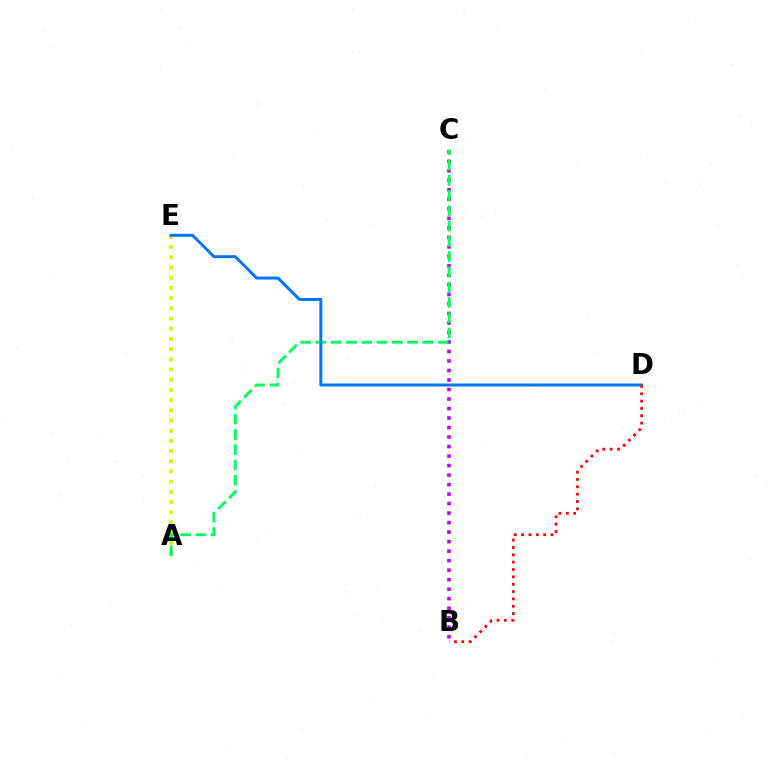{('B', 'C'): [{'color': '#b900ff', 'line_style': 'dotted', 'thickness': 2.58}], ('A', 'E'): [{'color': '#d1ff00', 'line_style': 'dotted', 'thickness': 2.77}], ('A', 'C'): [{'color': '#00ff5c', 'line_style': 'dashed', 'thickness': 2.08}], ('D', 'E'): [{'color': '#0074ff', 'line_style': 'solid', 'thickness': 2.12}], ('B', 'D'): [{'color': '#ff0000', 'line_style': 'dotted', 'thickness': 2.0}]}